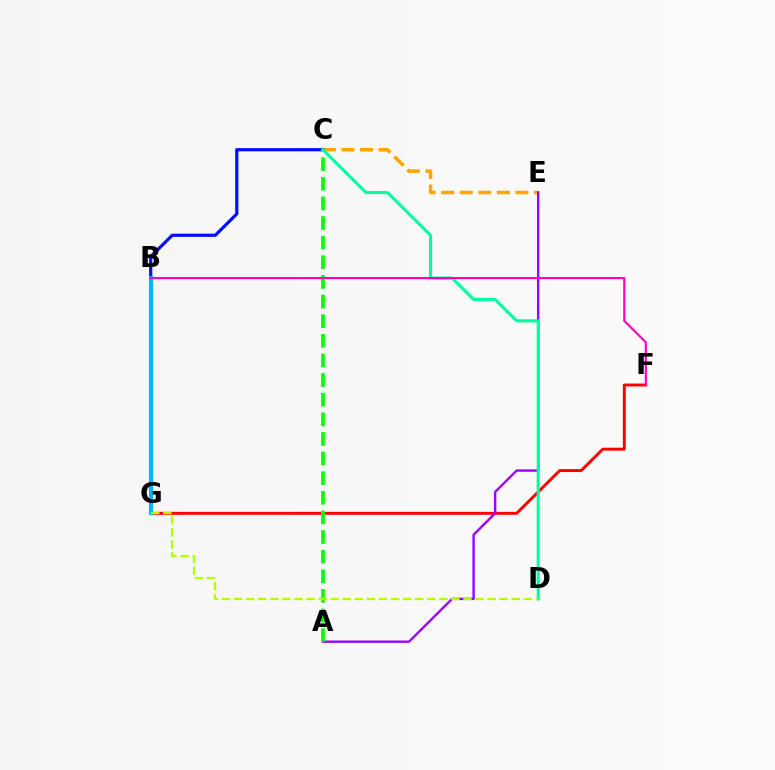{('C', 'E'): [{'color': '#ffa500', 'line_style': 'dashed', 'thickness': 2.52}], ('B', 'C'): [{'color': '#0010ff', 'line_style': 'solid', 'thickness': 2.31}], ('F', 'G'): [{'color': '#ff0000', 'line_style': 'solid', 'thickness': 2.11}], ('B', 'G'): [{'color': '#00b5ff', 'line_style': 'solid', 'thickness': 2.95}], ('A', 'E'): [{'color': '#9b00ff', 'line_style': 'solid', 'thickness': 1.71}], ('A', 'C'): [{'color': '#08ff00', 'line_style': 'dashed', 'thickness': 2.67}], ('C', 'D'): [{'color': '#00ff9d', 'line_style': 'solid', 'thickness': 2.2}], ('D', 'G'): [{'color': '#b3ff00', 'line_style': 'dashed', 'thickness': 1.64}], ('B', 'F'): [{'color': '#ff00bd', 'line_style': 'solid', 'thickness': 1.54}]}